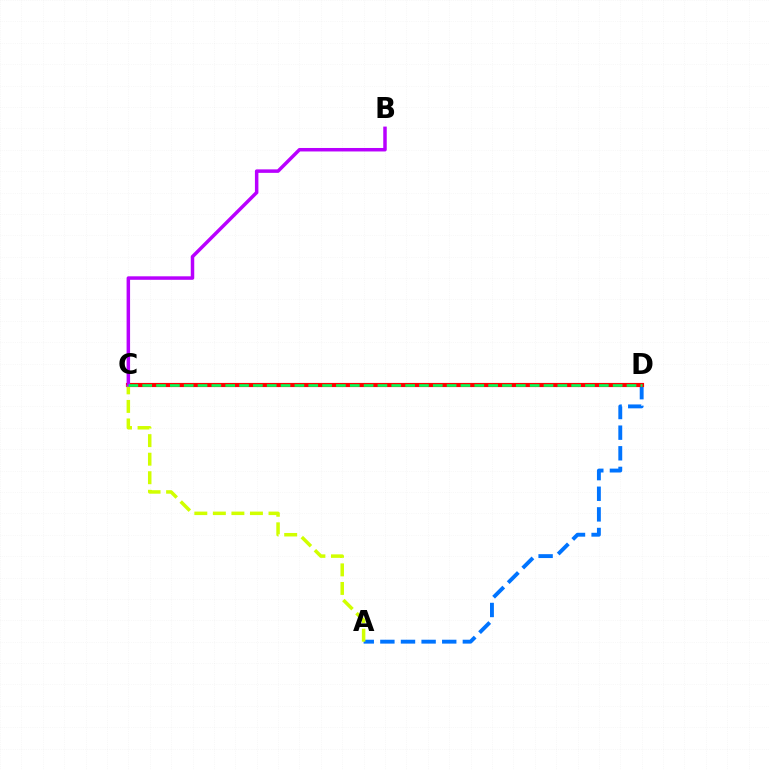{('A', 'D'): [{'color': '#0074ff', 'line_style': 'dashed', 'thickness': 2.8}], ('C', 'D'): [{'color': '#ff0000', 'line_style': 'solid', 'thickness': 2.99}, {'color': '#00ff5c', 'line_style': 'dashed', 'thickness': 1.88}], ('A', 'C'): [{'color': '#d1ff00', 'line_style': 'dashed', 'thickness': 2.52}], ('B', 'C'): [{'color': '#b900ff', 'line_style': 'solid', 'thickness': 2.51}]}